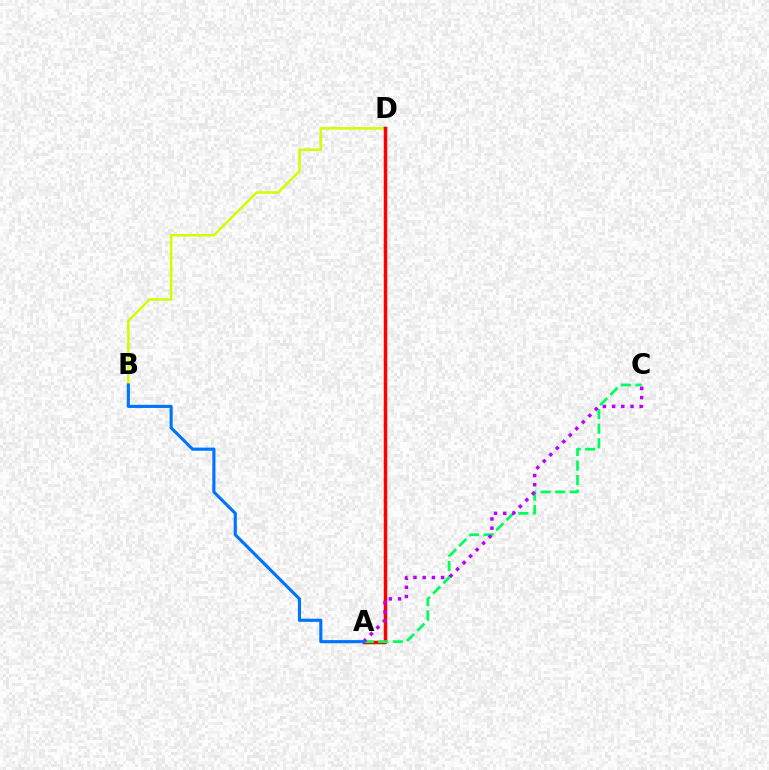{('B', 'D'): [{'color': '#d1ff00', 'line_style': 'solid', 'thickness': 1.83}], ('A', 'D'): [{'color': '#ff0000', 'line_style': 'solid', 'thickness': 2.52}], ('A', 'C'): [{'color': '#00ff5c', 'line_style': 'dashed', 'thickness': 1.98}, {'color': '#b900ff', 'line_style': 'dotted', 'thickness': 2.5}], ('A', 'B'): [{'color': '#0074ff', 'line_style': 'solid', 'thickness': 2.25}]}